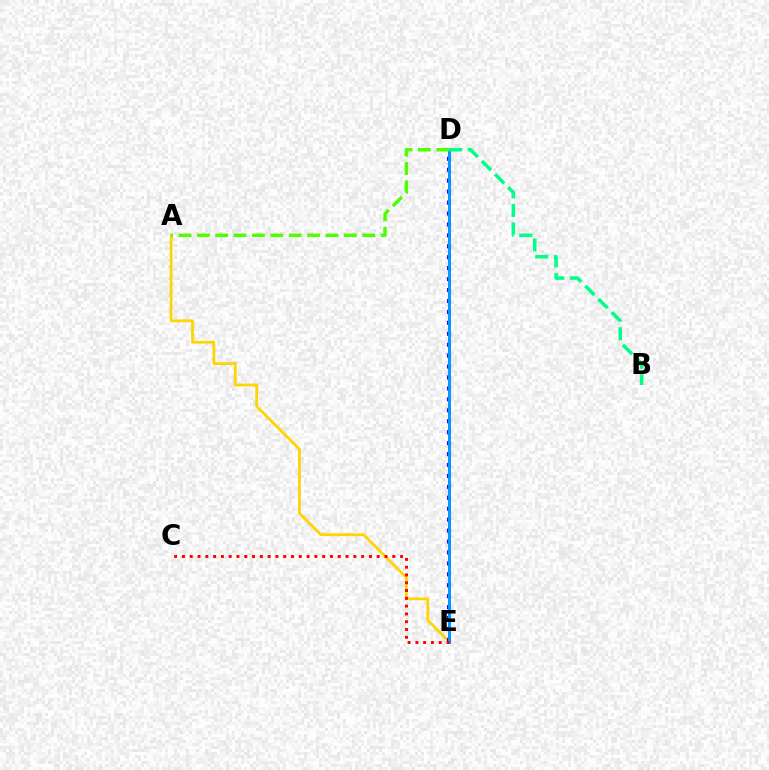{('A', 'E'): [{'color': '#ffd500', 'line_style': 'solid', 'thickness': 1.99}], ('D', 'E'): [{'color': '#ff00ed', 'line_style': 'solid', 'thickness': 2.15}, {'color': '#3700ff', 'line_style': 'dotted', 'thickness': 2.97}, {'color': '#009eff', 'line_style': 'solid', 'thickness': 2.05}], ('C', 'E'): [{'color': '#ff0000', 'line_style': 'dotted', 'thickness': 2.12}], ('A', 'D'): [{'color': '#4fff00', 'line_style': 'dashed', 'thickness': 2.5}], ('B', 'D'): [{'color': '#00ff86', 'line_style': 'dashed', 'thickness': 2.53}]}